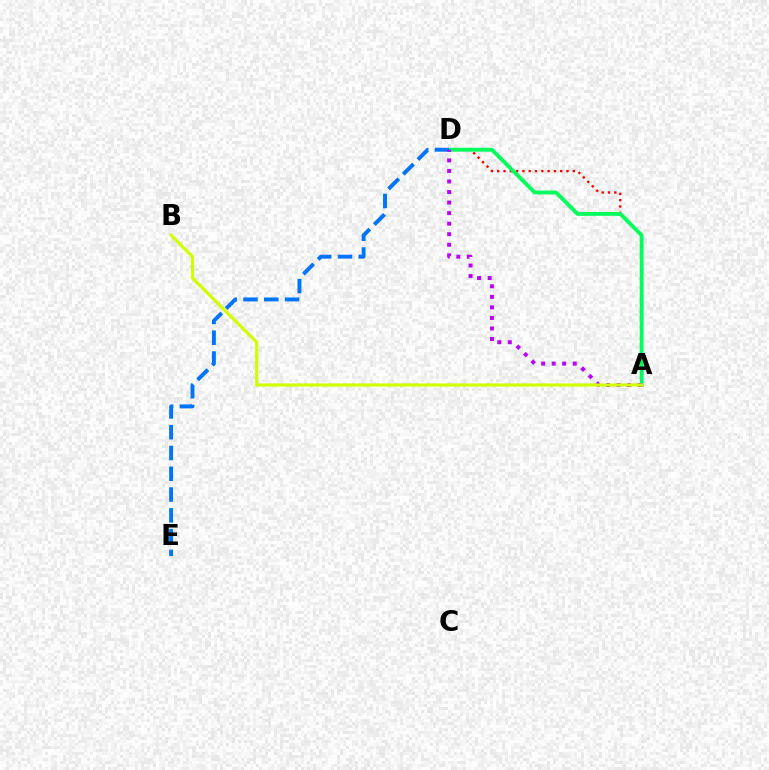{('A', 'D'): [{'color': '#ff0000', 'line_style': 'dotted', 'thickness': 1.71}, {'color': '#00ff5c', 'line_style': 'solid', 'thickness': 2.79}, {'color': '#b900ff', 'line_style': 'dotted', 'thickness': 2.86}], ('D', 'E'): [{'color': '#0074ff', 'line_style': 'dashed', 'thickness': 2.82}], ('A', 'B'): [{'color': '#d1ff00', 'line_style': 'solid', 'thickness': 2.29}]}